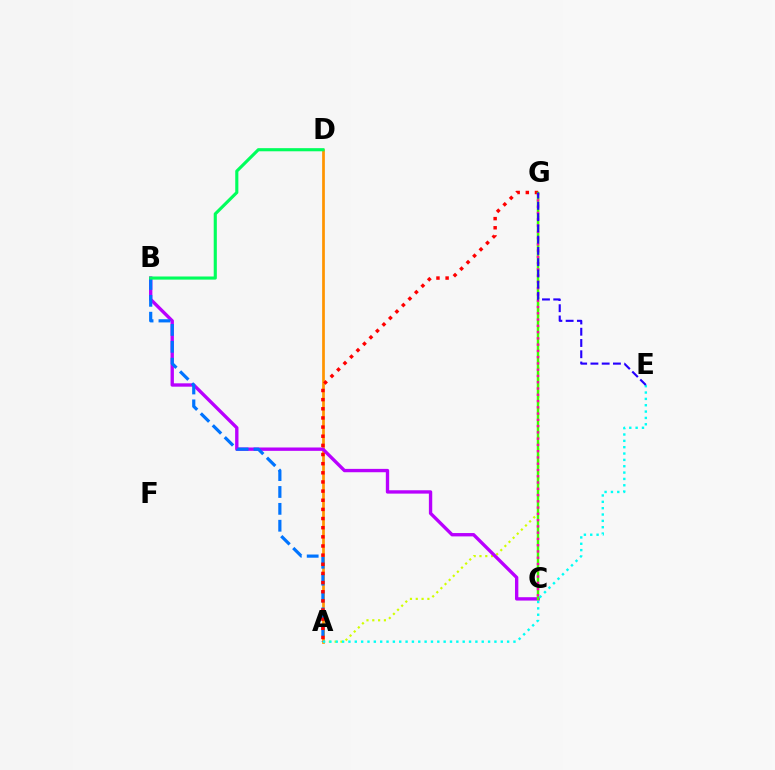{('A', 'G'): [{'color': '#d1ff00', 'line_style': 'dotted', 'thickness': 1.58}, {'color': '#ff0000', 'line_style': 'dotted', 'thickness': 2.49}], ('A', 'D'): [{'color': '#ff9400', 'line_style': 'solid', 'thickness': 1.96}], ('B', 'C'): [{'color': '#b900ff', 'line_style': 'solid', 'thickness': 2.41}], ('A', 'B'): [{'color': '#0074ff', 'line_style': 'dashed', 'thickness': 2.29}], ('C', 'G'): [{'color': '#3dff00', 'line_style': 'solid', 'thickness': 1.78}, {'color': '#ff00ac', 'line_style': 'dotted', 'thickness': 1.7}], ('A', 'E'): [{'color': '#00fff6', 'line_style': 'dotted', 'thickness': 1.72}], ('B', 'D'): [{'color': '#00ff5c', 'line_style': 'solid', 'thickness': 2.25}], ('E', 'G'): [{'color': '#2500ff', 'line_style': 'dashed', 'thickness': 1.53}]}